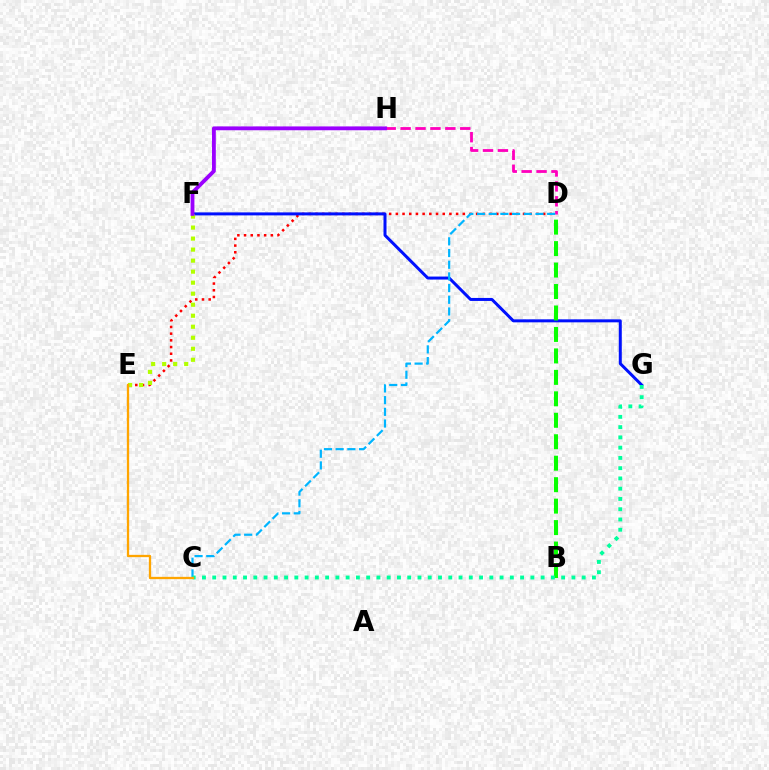{('D', 'E'): [{'color': '#ff0000', 'line_style': 'dotted', 'thickness': 1.82}], ('F', 'G'): [{'color': '#0010ff', 'line_style': 'solid', 'thickness': 2.16}], ('B', 'D'): [{'color': '#08ff00', 'line_style': 'dashed', 'thickness': 2.92}], ('E', 'F'): [{'color': '#b3ff00', 'line_style': 'dotted', 'thickness': 2.99}], ('D', 'H'): [{'color': '#ff00bd', 'line_style': 'dashed', 'thickness': 2.03}], ('F', 'H'): [{'color': '#9b00ff', 'line_style': 'solid', 'thickness': 2.75}], ('C', 'D'): [{'color': '#00b5ff', 'line_style': 'dashed', 'thickness': 1.59}], ('C', 'G'): [{'color': '#00ff9d', 'line_style': 'dotted', 'thickness': 2.79}], ('C', 'E'): [{'color': '#ffa500', 'line_style': 'solid', 'thickness': 1.65}]}